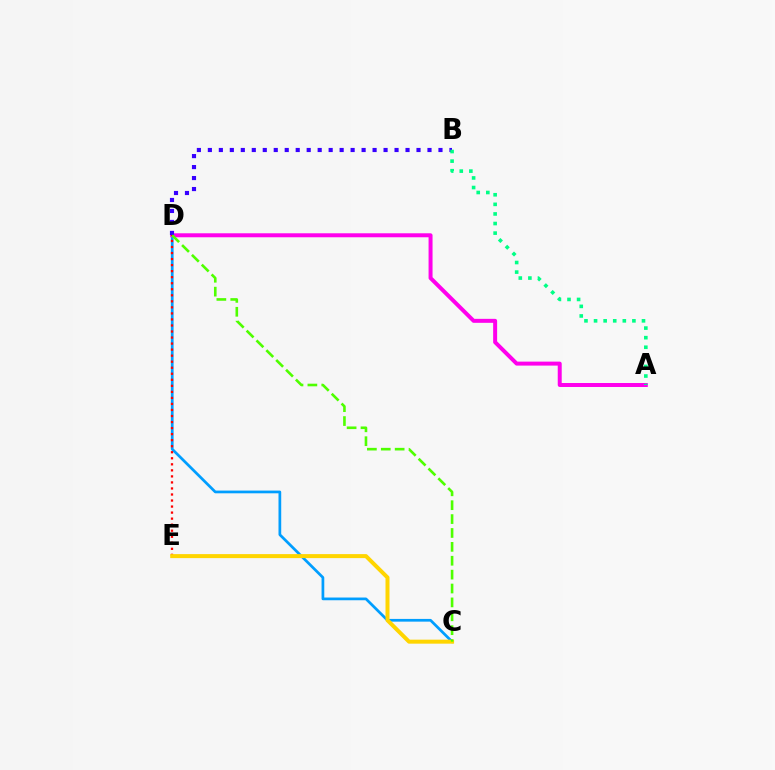{('C', 'D'): [{'color': '#009eff', 'line_style': 'solid', 'thickness': 1.96}, {'color': '#4fff00', 'line_style': 'dashed', 'thickness': 1.89}], ('A', 'D'): [{'color': '#ff00ed', 'line_style': 'solid', 'thickness': 2.86}], ('B', 'D'): [{'color': '#3700ff', 'line_style': 'dotted', 'thickness': 2.98}], ('A', 'B'): [{'color': '#00ff86', 'line_style': 'dotted', 'thickness': 2.6}], ('D', 'E'): [{'color': '#ff0000', 'line_style': 'dotted', 'thickness': 1.64}], ('C', 'E'): [{'color': '#ffd500', 'line_style': 'solid', 'thickness': 2.88}]}